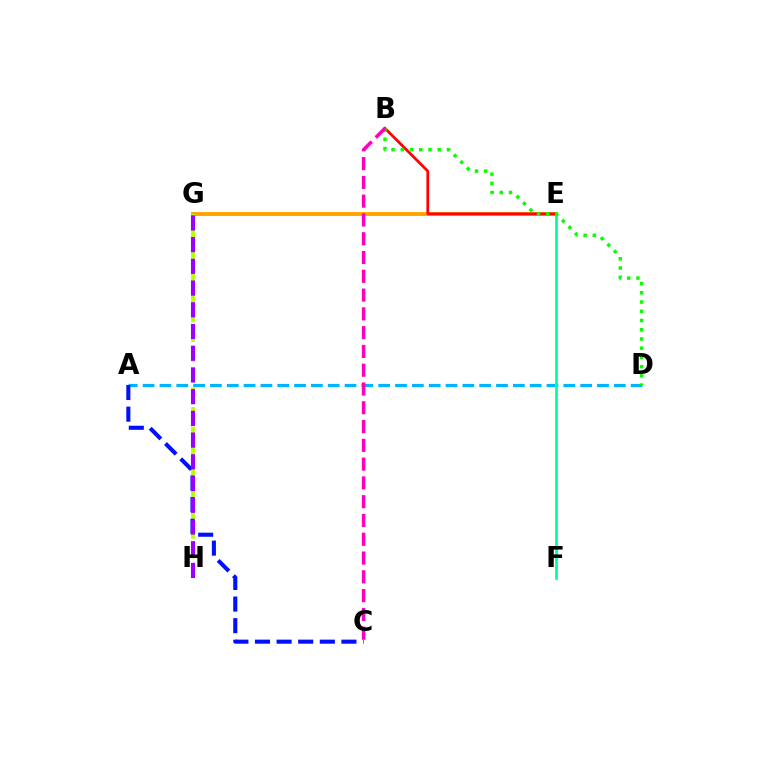{('E', 'G'): [{'color': '#ffa500', 'line_style': 'solid', 'thickness': 2.83}], ('B', 'E'): [{'color': '#ff0000', 'line_style': 'solid', 'thickness': 1.97}], ('A', 'D'): [{'color': '#00b5ff', 'line_style': 'dashed', 'thickness': 2.29}], ('E', 'F'): [{'color': '#00ff9d', 'line_style': 'solid', 'thickness': 1.97}], ('G', 'H'): [{'color': '#b3ff00', 'line_style': 'dashed', 'thickness': 2.67}, {'color': '#9b00ff', 'line_style': 'dashed', 'thickness': 2.95}], ('B', 'D'): [{'color': '#08ff00', 'line_style': 'dotted', 'thickness': 2.51}], ('B', 'C'): [{'color': '#ff00bd', 'line_style': 'dashed', 'thickness': 2.55}], ('A', 'C'): [{'color': '#0010ff', 'line_style': 'dashed', 'thickness': 2.94}]}